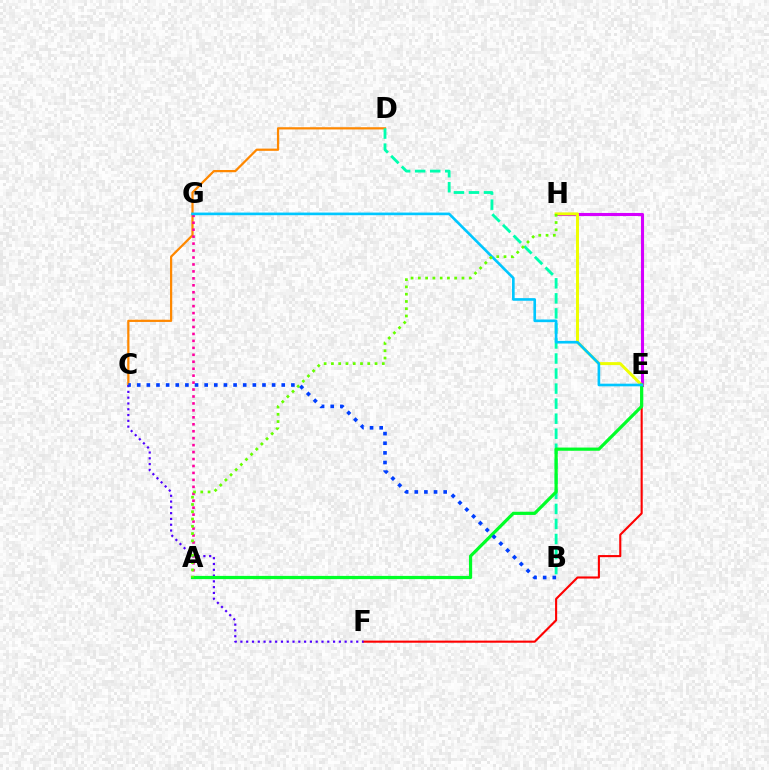{('C', 'D'): [{'color': '#ff8800', 'line_style': 'solid', 'thickness': 1.61}], ('B', 'D'): [{'color': '#00ffaf', 'line_style': 'dashed', 'thickness': 2.04}], ('E', 'H'): [{'color': '#d600ff', 'line_style': 'solid', 'thickness': 2.22}, {'color': '#eeff00', 'line_style': 'solid', 'thickness': 2.14}], ('A', 'G'): [{'color': '#ff00a0', 'line_style': 'dotted', 'thickness': 1.89}], ('E', 'F'): [{'color': '#ff0000', 'line_style': 'solid', 'thickness': 1.52}], ('C', 'F'): [{'color': '#4f00ff', 'line_style': 'dotted', 'thickness': 1.57}], ('A', 'E'): [{'color': '#00ff27', 'line_style': 'solid', 'thickness': 2.31}], ('B', 'C'): [{'color': '#003fff', 'line_style': 'dotted', 'thickness': 2.62}], ('E', 'G'): [{'color': '#00c7ff', 'line_style': 'solid', 'thickness': 1.9}], ('A', 'H'): [{'color': '#66ff00', 'line_style': 'dotted', 'thickness': 1.98}]}